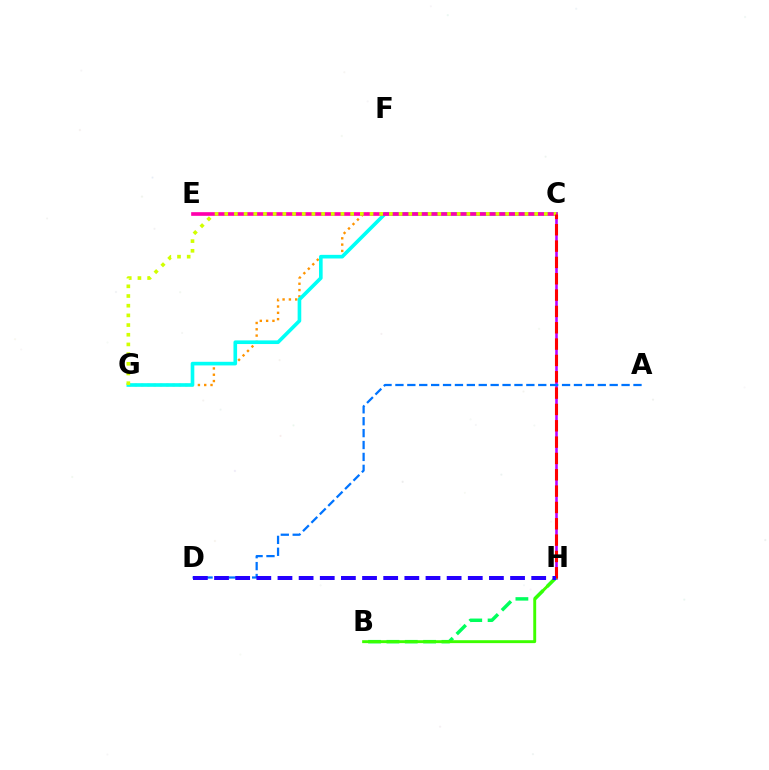{('C', 'H'): [{'color': '#b900ff', 'line_style': 'solid', 'thickness': 1.86}, {'color': '#ff0000', 'line_style': 'dashed', 'thickness': 2.22}], ('B', 'H'): [{'color': '#00ff5c', 'line_style': 'dashed', 'thickness': 2.49}, {'color': '#3dff00', 'line_style': 'solid', 'thickness': 2.1}], ('C', 'G'): [{'color': '#ff9400', 'line_style': 'dotted', 'thickness': 1.71}, {'color': '#00fff6', 'line_style': 'solid', 'thickness': 2.62}, {'color': '#d1ff00', 'line_style': 'dotted', 'thickness': 2.63}], ('C', 'E'): [{'color': '#ff00ac', 'line_style': 'solid', 'thickness': 2.63}], ('A', 'D'): [{'color': '#0074ff', 'line_style': 'dashed', 'thickness': 1.62}], ('D', 'H'): [{'color': '#2500ff', 'line_style': 'dashed', 'thickness': 2.87}]}